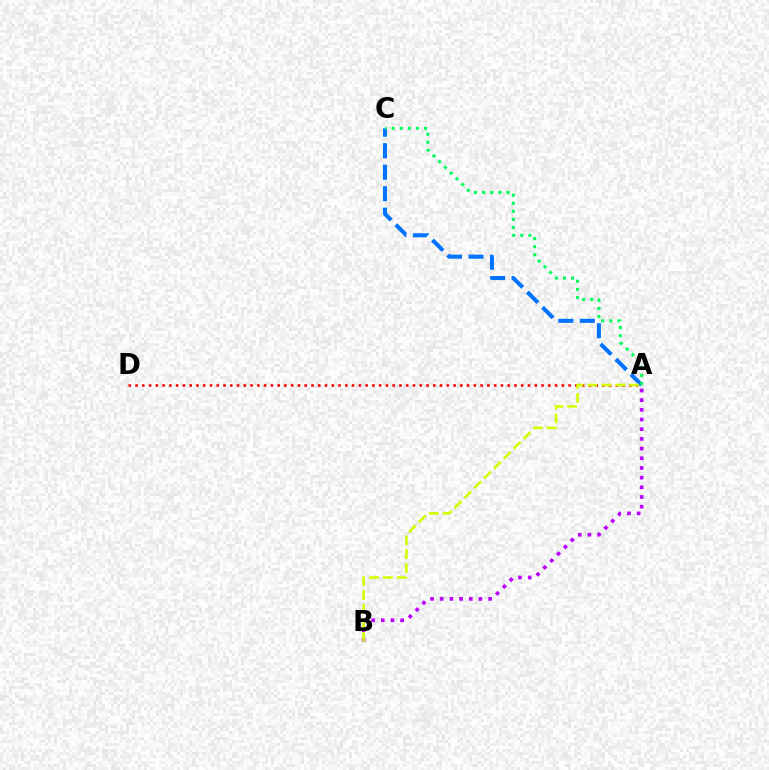{('A', 'C'): [{'color': '#0074ff', 'line_style': 'dashed', 'thickness': 2.92}, {'color': '#00ff5c', 'line_style': 'dotted', 'thickness': 2.2}], ('A', 'B'): [{'color': '#b900ff', 'line_style': 'dotted', 'thickness': 2.63}, {'color': '#d1ff00', 'line_style': 'dashed', 'thickness': 1.89}], ('A', 'D'): [{'color': '#ff0000', 'line_style': 'dotted', 'thickness': 1.84}]}